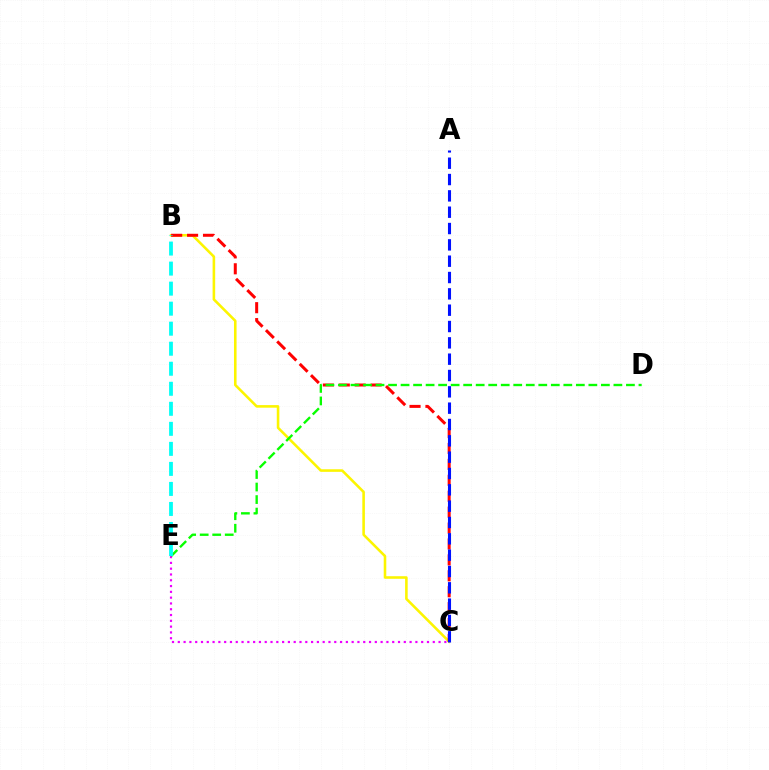{('B', 'C'): [{'color': '#fcf500', 'line_style': 'solid', 'thickness': 1.86}, {'color': '#ff0000', 'line_style': 'dashed', 'thickness': 2.16}], ('C', 'E'): [{'color': '#ee00ff', 'line_style': 'dotted', 'thickness': 1.57}], ('D', 'E'): [{'color': '#08ff00', 'line_style': 'dashed', 'thickness': 1.7}], ('A', 'C'): [{'color': '#0010ff', 'line_style': 'dashed', 'thickness': 2.22}], ('B', 'E'): [{'color': '#00fff6', 'line_style': 'dashed', 'thickness': 2.72}]}